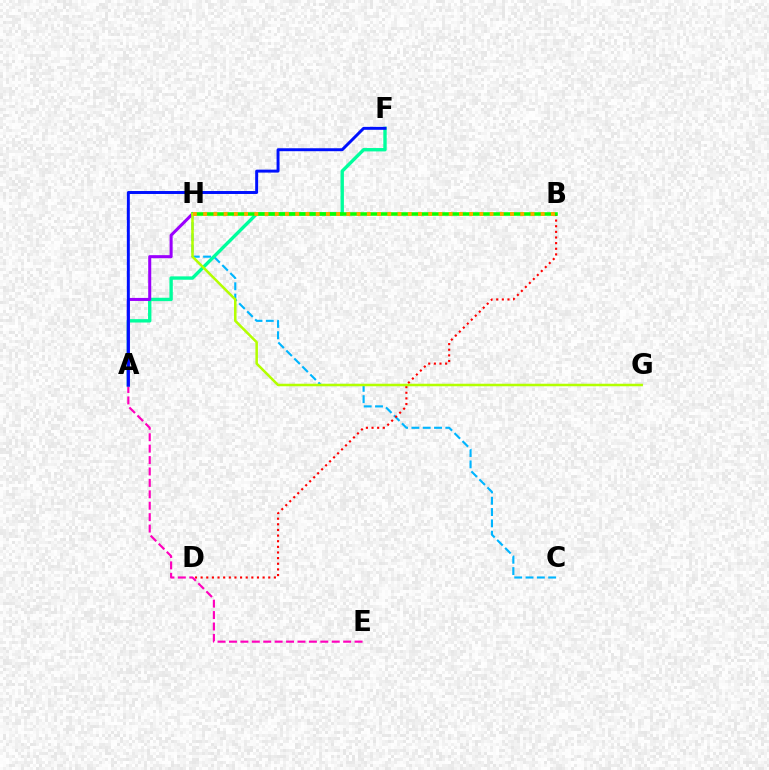{('C', 'H'): [{'color': '#00b5ff', 'line_style': 'dashed', 'thickness': 1.54}], ('B', 'D'): [{'color': '#ff0000', 'line_style': 'dotted', 'thickness': 1.53}], ('A', 'E'): [{'color': '#ff00bd', 'line_style': 'dashed', 'thickness': 1.55}], ('A', 'F'): [{'color': '#00ff9d', 'line_style': 'solid', 'thickness': 2.43}, {'color': '#0010ff', 'line_style': 'solid', 'thickness': 2.13}], ('A', 'H'): [{'color': '#9b00ff', 'line_style': 'solid', 'thickness': 2.19}], ('B', 'H'): [{'color': '#08ff00', 'line_style': 'solid', 'thickness': 2.56}, {'color': '#ffa500', 'line_style': 'dotted', 'thickness': 2.78}], ('G', 'H'): [{'color': '#b3ff00', 'line_style': 'solid', 'thickness': 1.82}]}